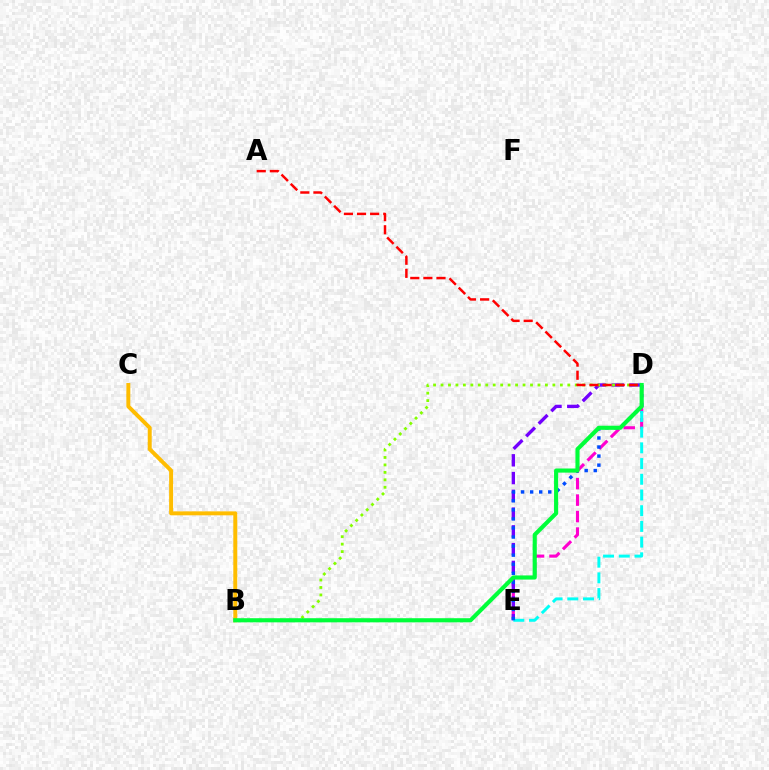{('D', 'E'): [{'color': '#ff00cf', 'line_style': 'dashed', 'thickness': 2.24}, {'color': '#7200ff', 'line_style': 'dashed', 'thickness': 2.41}, {'color': '#00fff6', 'line_style': 'dashed', 'thickness': 2.13}, {'color': '#004bff', 'line_style': 'dotted', 'thickness': 2.46}], ('B', 'D'): [{'color': '#84ff00', 'line_style': 'dotted', 'thickness': 2.03}, {'color': '#00ff39', 'line_style': 'solid', 'thickness': 2.97}], ('B', 'C'): [{'color': '#ffbd00', 'line_style': 'solid', 'thickness': 2.85}], ('A', 'D'): [{'color': '#ff0000', 'line_style': 'dashed', 'thickness': 1.78}]}